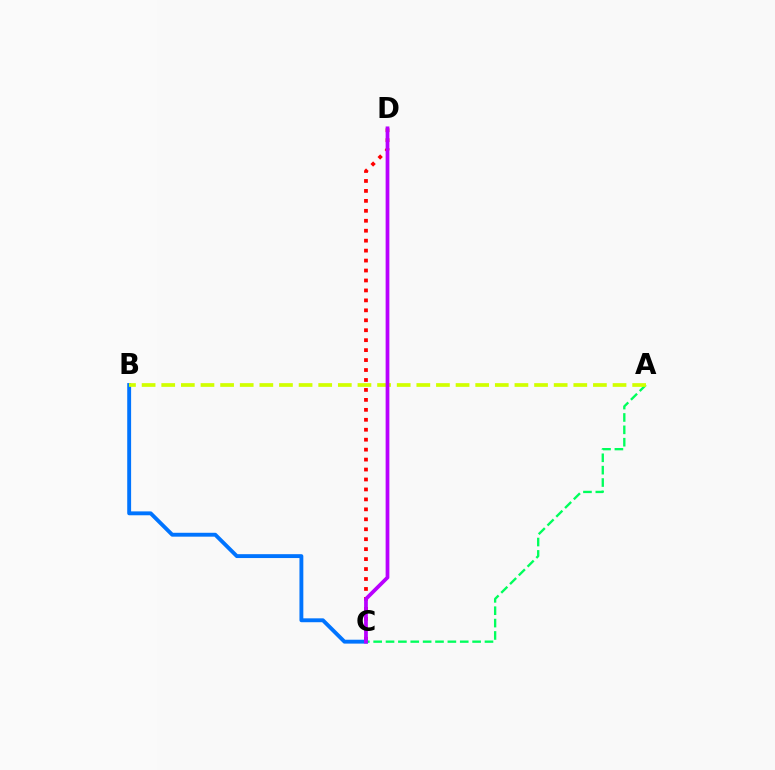{('C', 'D'): [{'color': '#ff0000', 'line_style': 'dotted', 'thickness': 2.7}, {'color': '#b900ff', 'line_style': 'solid', 'thickness': 2.69}], ('A', 'C'): [{'color': '#00ff5c', 'line_style': 'dashed', 'thickness': 1.68}], ('B', 'C'): [{'color': '#0074ff', 'line_style': 'solid', 'thickness': 2.8}], ('A', 'B'): [{'color': '#d1ff00', 'line_style': 'dashed', 'thickness': 2.67}]}